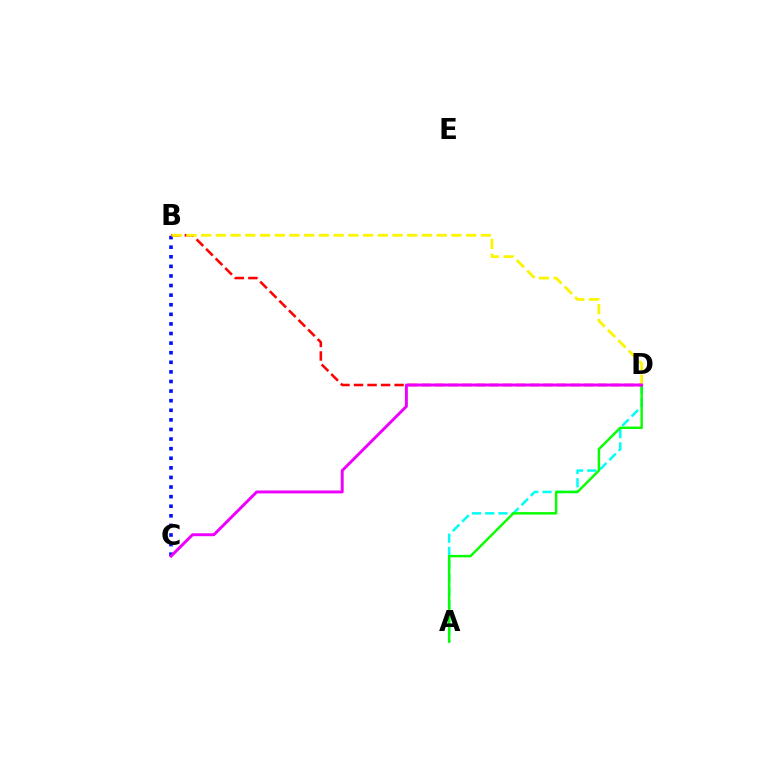{('A', 'D'): [{'color': '#00fff6', 'line_style': 'dashed', 'thickness': 1.8}, {'color': '#08ff00', 'line_style': 'solid', 'thickness': 1.75}], ('B', 'C'): [{'color': '#0010ff', 'line_style': 'dotted', 'thickness': 2.61}], ('B', 'D'): [{'color': '#ff0000', 'line_style': 'dashed', 'thickness': 1.84}, {'color': '#fcf500', 'line_style': 'dashed', 'thickness': 2.0}], ('C', 'D'): [{'color': '#ee00ff', 'line_style': 'solid', 'thickness': 2.11}]}